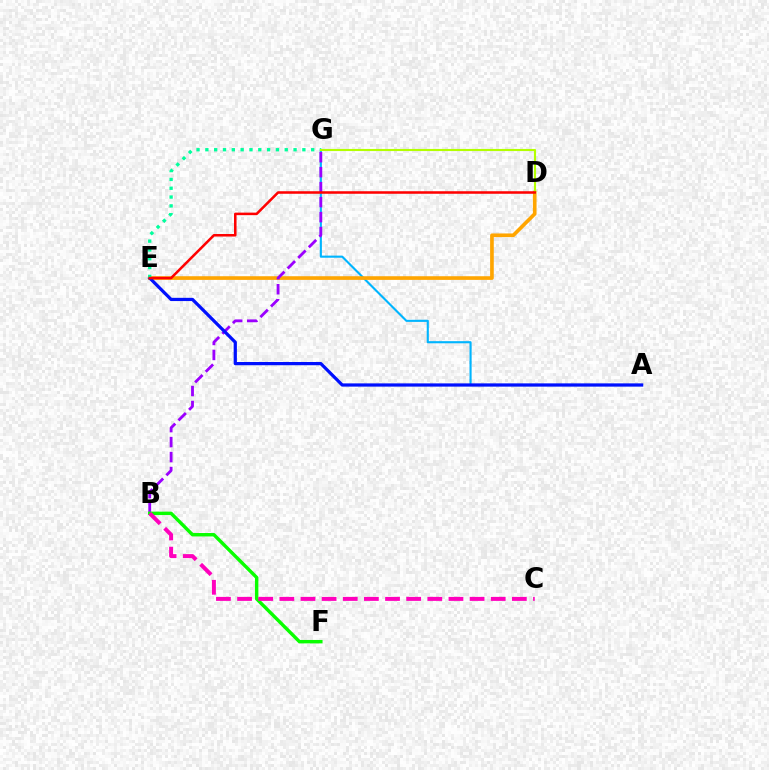{('A', 'G'): [{'color': '#00b5ff', 'line_style': 'solid', 'thickness': 1.53}], ('D', 'E'): [{'color': '#ffa500', 'line_style': 'solid', 'thickness': 2.63}, {'color': '#ff0000', 'line_style': 'solid', 'thickness': 1.82}], ('B', 'G'): [{'color': '#9b00ff', 'line_style': 'dashed', 'thickness': 2.03}], ('A', 'E'): [{'color': '#0010ff', 'line_style': 'solid', 'thickness': 2.32}], ('B', 'F'): [{'color': '#08ff00', 'line_style': 'solid', 'thickness': 2.46}], ('E', 'G'): [{'color': '#00ff9d', 'line_style': 'dotted', 'thickness': 2.4}], ('D', 'G'): [{'color': '#b3ff00', 'line_style': 'solid', 'thickness': 1.53}], ('B', 'C'): [{'color': '#ff00bd', 'line_style': 'dashed', 'thickness': 2.87}]}